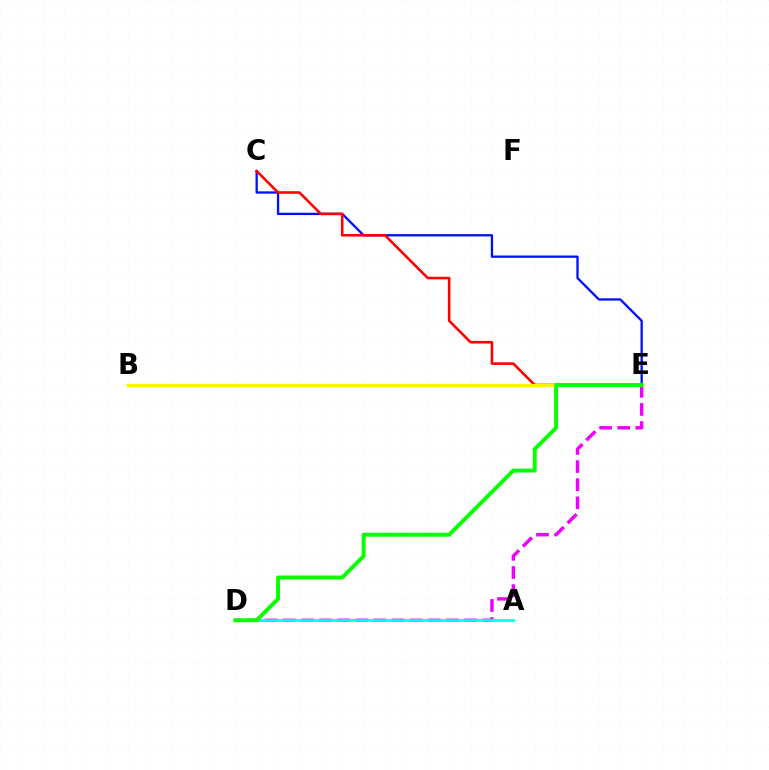{('D', 'E'): [{'color': '#ee00ff', 'line_style': 'dashed', 'thickness': 2.46}, {'color': '#08ff00', 'line_style': 'solid', 'thickness': 2.83}], ('C', 'E'): [{'color': '#0010ff', 'line_style': 'solid', 'thickness': 1.66}, {'color': '#ff0000', 'line_style': 'solid', 'thickness': 1.86}], ('A', 'D'): [{'color': '#00fff6', 'line_style': 'solid', 'thickness': 1.96}], ('B', 'E'): [{'color': '#fcf500', 'line_style': 'solid', 'thickness': 2.31}]}